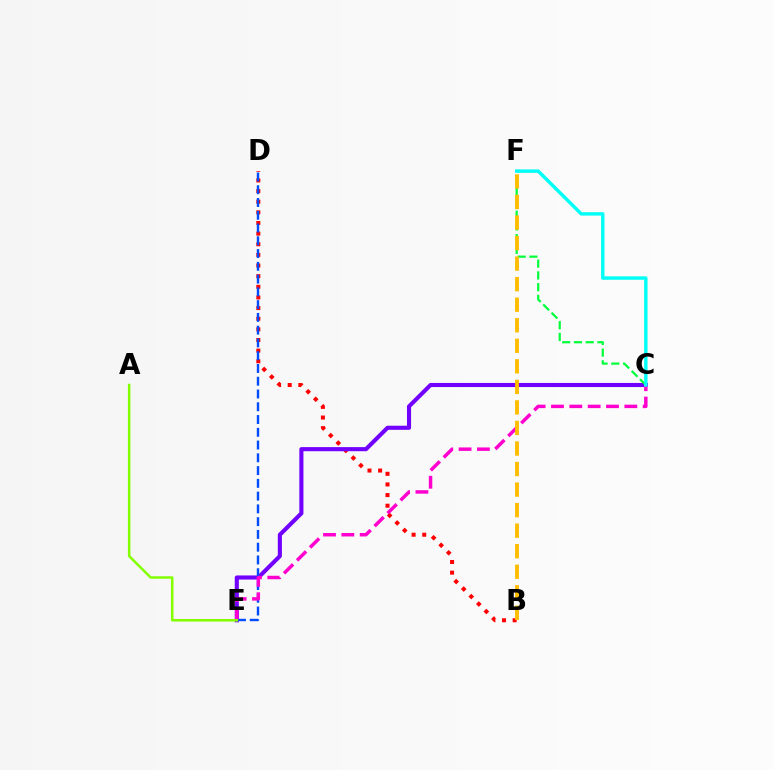{('B', 'D'): [{'color': '#ff0000', 'line_style': 'dotted', 'thickness': 2.89}], ('C', 'E'): [{'color': '#7200ff', 'line_style': 'solid', 'thickness': 2.95}, {'color': '#ff00cf', 'line_style': 'dashed', 'thickness': 2.49}], ('D', 'E'): [{'color': '#004bff', 'line_style': 'dashed', 'thickness': 1.73}], ('A', 'E'): [{'color': '#84ff00', 'line_style': 'solid', 'thickness': 1.82}], ('C', 'F'): [{'color': '#00ff39', 'line_style': 'dashed', 'thickness': 1.6}, {'color': '#00fff6', 'line_style': 'solid', 'thickness': 2.46}], ('B', 'F'): [{'color': '#ffbd00', 'line_style': 'dashed', 'thickness': 2.79}]}